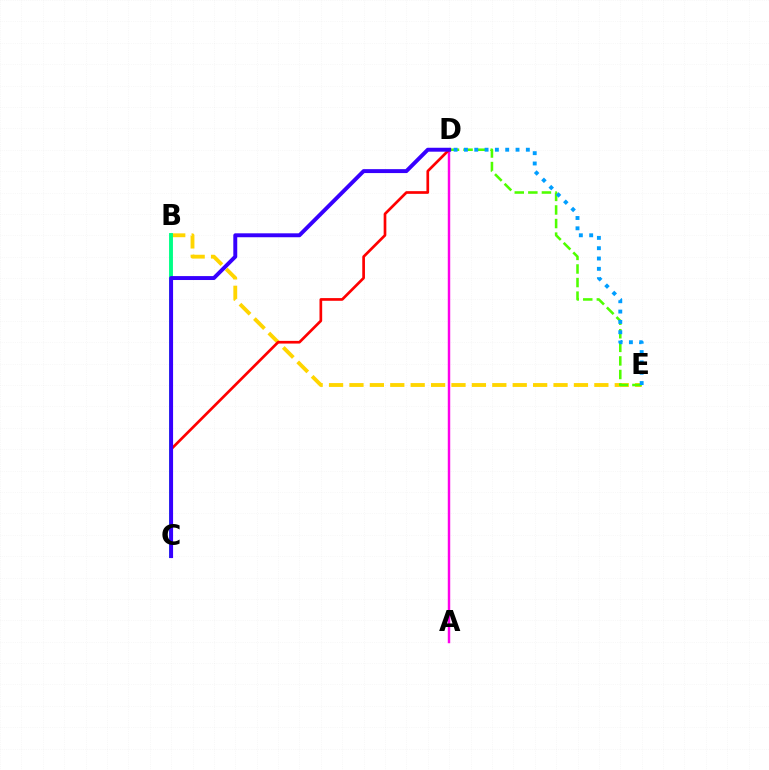{('B', 'E'): [{'color': '#ffd500', 'line_style': 'dashed', 'thickness': 2.77}], ('D', 'E'): [{'color': '#4fff00', 'line_style': 'dashed', 'thickness': 1.84}, {'color': '#009eff', 'line_style': 'dotted', 'thickness': 2.8}], ('A', 'D'): [{'color': '#ff00ed', 'line_style': 'solid', 'thickness': 1.76}], ('C', 'D'): [{'color': '#ff0000', 'line_style': 'solid', 'thickness': 1.94}, {'color': '#3700ff', 'line_style': 'solid', 'thickness': 2.83}], ('B', 'C'): [{'color': '#00ff86', 'line_style': 'solid', 'thickness': 2.8}]}